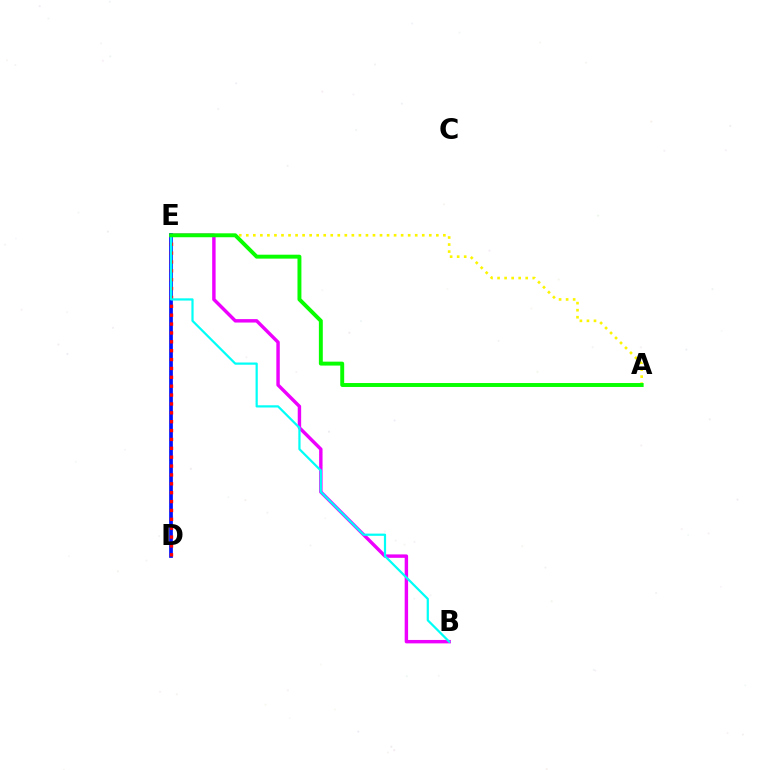{('A', 'E'): [{'color': '#fcf500', 'line_style': 'dotted', 'thickness': 1.91}, {'color': '#08ff00', 'line_style': 'solid', 'thickness': 2.83}], ('B', 'E'): [{'color': '#ee00ff', 'line_style': 'solid', 'thickness': 2.47}, {'color': '#00fff6', 'line_style': 'solid', 'thickness': 1.59}], ('D', 'E'): [{'color': '#0010ff', 'line_style': 'solid', 'thickness': 2.68}, {'color': '#ff0000', 'line_style': 'dotted', 'thickness': 2.41}]}